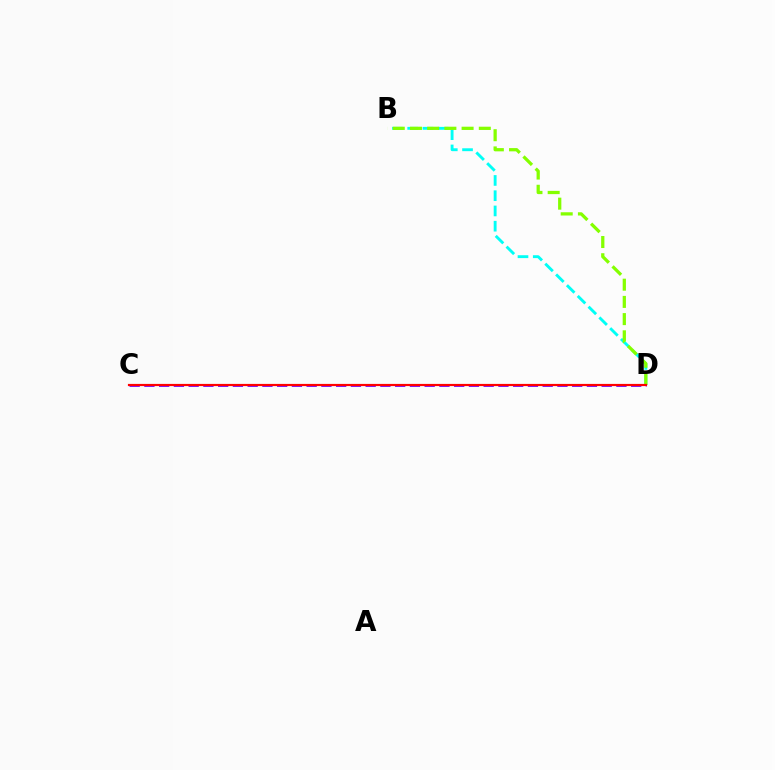{('C', 'D'): [{'color': '#7200ff', 'line_style': 'dashed', 'thickness': 2.0}, {'color': '#ff0000', 'line_style': 'solid', 'thickness': 1.57}], ('B', 'D'): [{'color': '#00fff6', 'line_style': 'dashed', 'thickness': 2.07}, {'color': '#84ff00', 'line_style': 'dashed', 'thickness': 2.34}]}